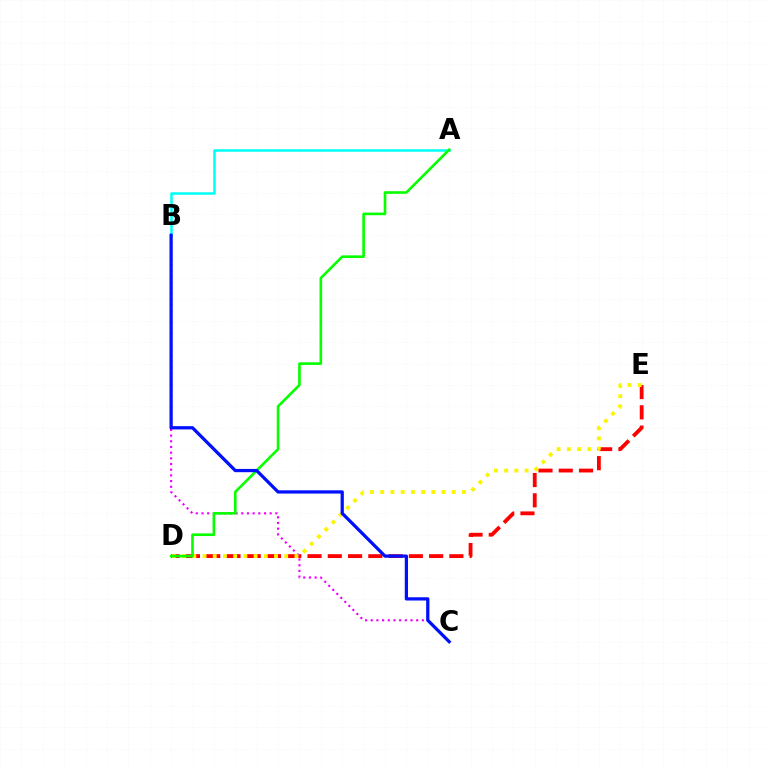{('D', 'E'): [{'color': '#ff0000', 'line_style': 'dashed', 'thickness': 2.75}, {'color': '#fcf500', 'line_style': 'dotted', 'thickness': 2.78}], ('A', 'B'): [{'color': '#00fff6', 'line_style': 'solid', 'thickness': 1.81}], ('B', 'C'): [{'color': '#ee00ff', 'line_style': 'dotted', 'thickness': 1.54}, {'color': '#0010ff', 'line_style': 'solid', 'thickness': 2.34}], ('A', 'D'): [{'color': '#08ff00', 'line_style': 'solid', 'thickness': 1.9}]}